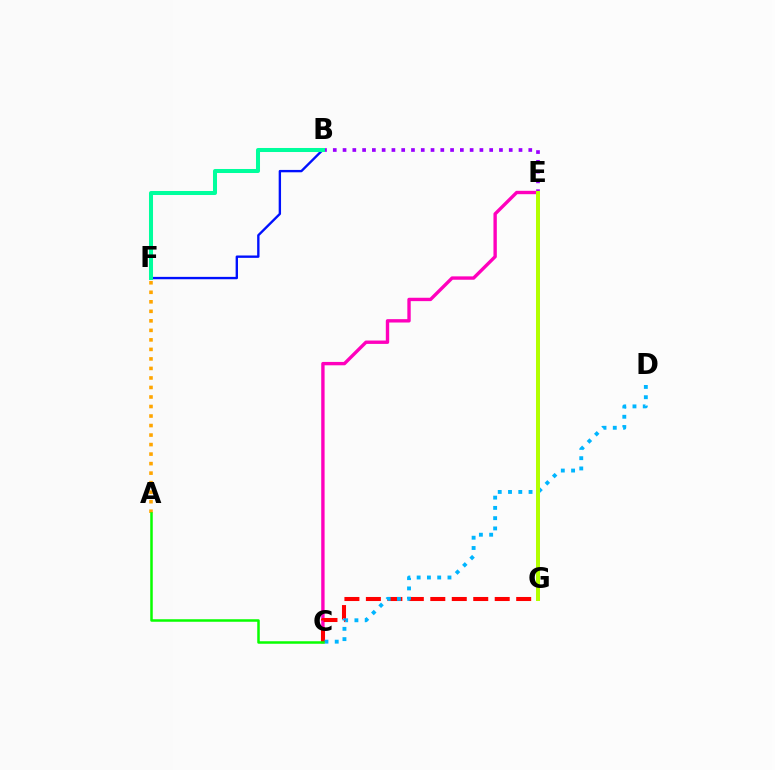{('B', 'E'): [{'color': '#9b00ff', 'line_style': 'dotted', 'thickness': 2.66}], ('C', 'E'): [{'color': '#ff00bd', 'line_style': 'solid', 'thickness': 2.43}], ('B', 'F'): [{'color': '#0010ff', 'line_style': 'solid', 'thickness': 1.7}, {'color': '#00ff9d', 'line_style': 'solid', 'thickness': 2.9}], ('C', 'G'): [{'color': '#ff0000', 'line_style': 'dashed', 'thickness': 2.92}], ('A', 'F'): [{'color': '#ffa500', 'line_style': 'dotted', 'thickness': 2.59}], ('C', 'D'): [{'color': '#00b5ff', 'line_style': 'dotted', 'thickness': 2.79}], ('A', 'C'): [{'color': '#08ff00', 'line_style': 'solid', 'thickness': 1.81}], ('E', 'G'): [{'color': '#b3ff00', 'line_style': 'solid', 'thickness': 2.87}]}